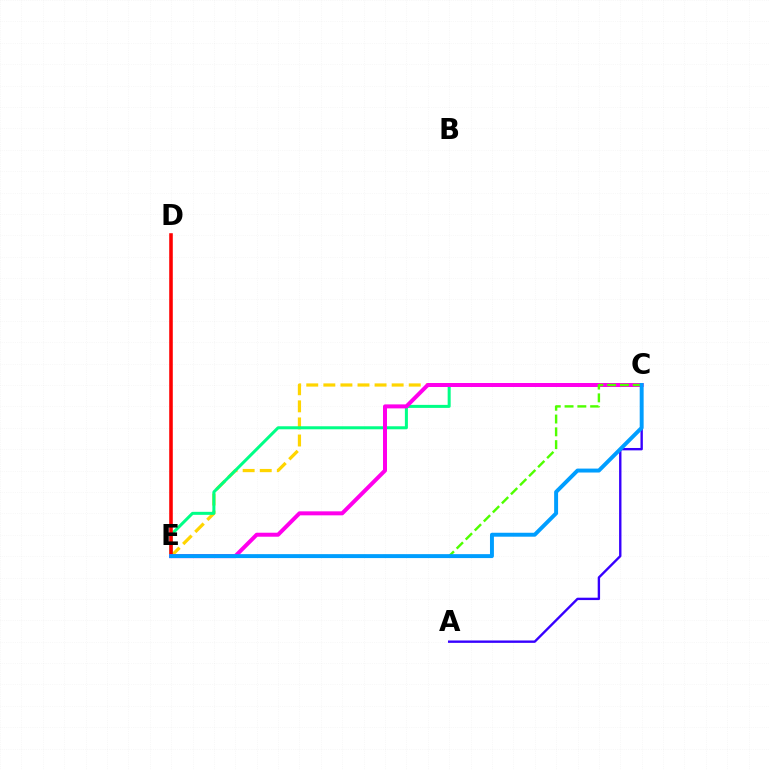{('C', 'E'): [{'color': '#ffd500', 'line_style': 'dashed', 'thickness': 2.32}, {'color': '#00ff86', 'line_style': 'solid', 'thickness': 2.17}, {'color': '#ff00ed', 'line_style': 'solid', 'thickness': 2.88}, {'color': '#4fff00', 'line_style': 'dashed', 'thickness': 1.74}, {'color': '#009eff', 'line_style': 'solid', 'thickness': 2.84}], ('A', 'C'): [{'color': '#3700ff', 'line_style': 'solid', 'thickness': 1.71}], ('D', 'E'): [{'color': '#ff0000', 'line_style': 'solid', 'thickness': 2.57}]}